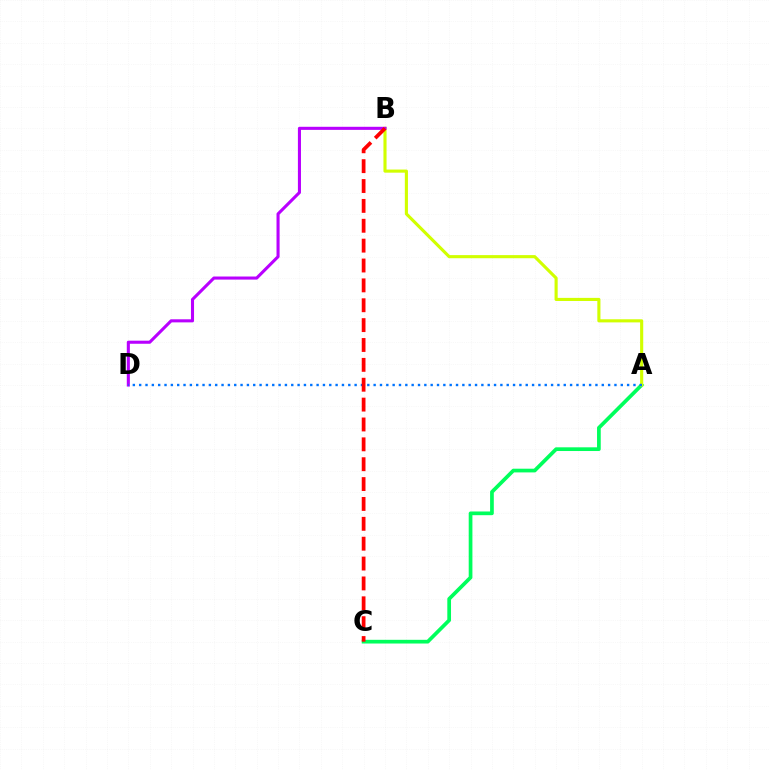{('A', 'C'): [{'color': '#00ff5c', 'line_style': 'solid', 'thickness': 2.67}], ('A', 'B'): [{'color': '#d1ff00', 'line_style': 'solid', 'thickness': 2.25}], ('B', 'D'): [{'color': '#b900ff', 'line_style': 'solid', 'thickness': 2.22}], ('A', 'D'): [{'color': '#0074ff', 'line_style': 'dotted', 'thickness': 1.72}], ('B', 'C'): [{'color': '#ff0000', 'line_style': 'dashed', 'thickness': 2.7}]}